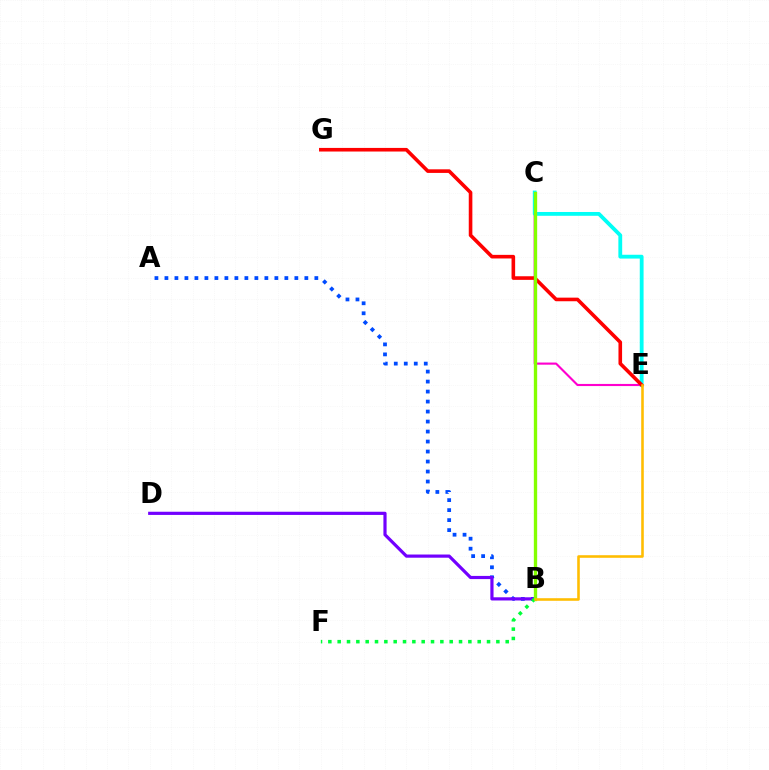{('C', 'E'): [{'color': '#ff00cf', 'line_style': 'solid', 'thickness': 1.53}, {'color': '#00fff6', 'line_style': 'solid', 'thickness': 2.74}], ('A', 'B'): [{'color': '#004bff', 'line_style': 'dotted', 'thickness': 2.72}], ('B', 'D'): [{'color': '#7200ff', 'line_style': 'solid', 'thickness': 2.29}], ('E', 'G'): [{'color': '#ff0000', 'line_style': 'solid', 'thickness': 2.6}], ('B', 'C'): [{'color': '#84ff00', 'line_style': 'solid', 'thickness': 2.4}], ('B', 'F'): [{'color': '#00ff39', 'line_style': 'dotted', 'thickness': 2.54}], ('B', 'E'): [{'color': '#ffbd00', 'line_style': 'solid', 'thickness': 1.85}]}